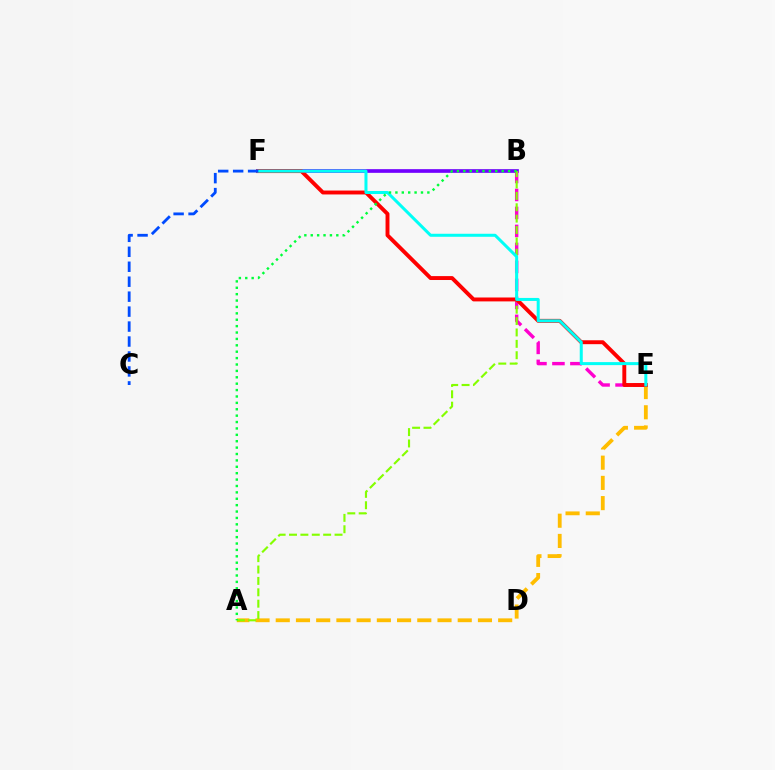{('A', 'E'): [{'color': '#ffbd00', 'line_style': 'dashed', 'thickness': 2.75}], ('B', 'F'): [{'color': '#7200ff', 'line_style': 'solid', 'thickness': 2.64}], ('B', 'E'): [{'color': '#ff00cf', 'line_style': 'dashed', 'thickness': 2.44}], ('A', 'B'): [{'color': '#84ff00', 'line_style': 'dashed', 'thickness': 1.55}, {'color': '#00ff39', 'line_style': 'dotted', 'thickness': 1.74}], ('E', 'F'): [{'color': '#ff0000', 'line_style': 'solid', 'thickness': 2.81}, {'color': '#00fff6', 'line_style': 'solid', 'thickness': 2.17}], ('C', 'F'): [{'color': '#004bff', 'line_style': 'dashed', 'thickness': 2.03}]}